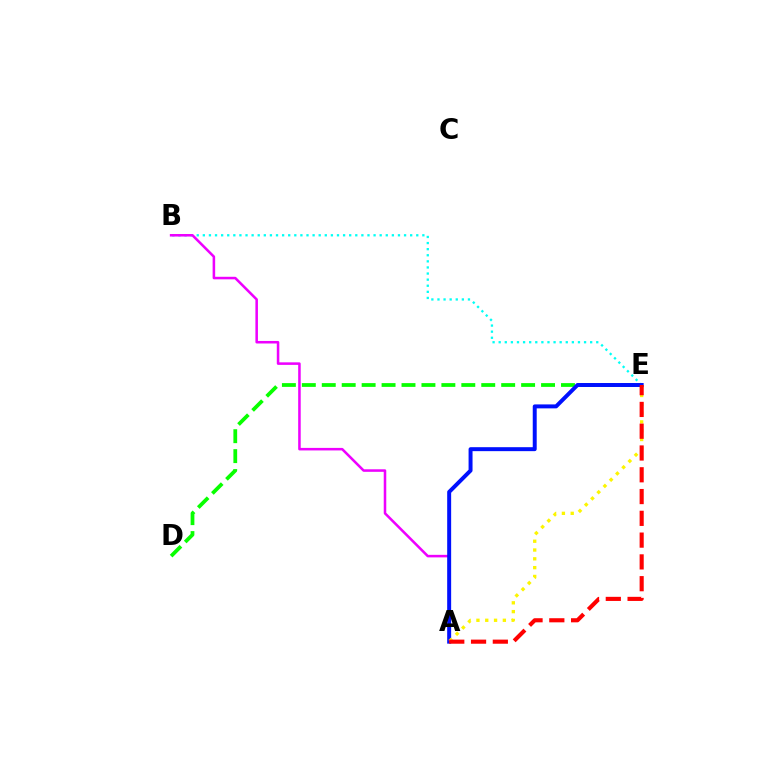{('B', 'E'): [{'color': '#00fff6', 'line_style': 'dotted', 'thickness': 1.66}], ('D', 'E'): [{'color': '#08ff00', 'line_style': 'dashed', 'thickness': 2.71}], ('A', 'B'): [{'color': '#ee00ff', 'line_style': 'solid', 'thickness': 1.83}], ('A', 'E'): [{'color': '#0010ff', 'line_style': 'solid', 'thickness': 2.85}, {'color': '#fcf500', 'line_style': 'dotted', 'thickness': 2.39}, {'color': '#ff0000', 'line_style': 'dashed', 'thickness': 2.96}]}